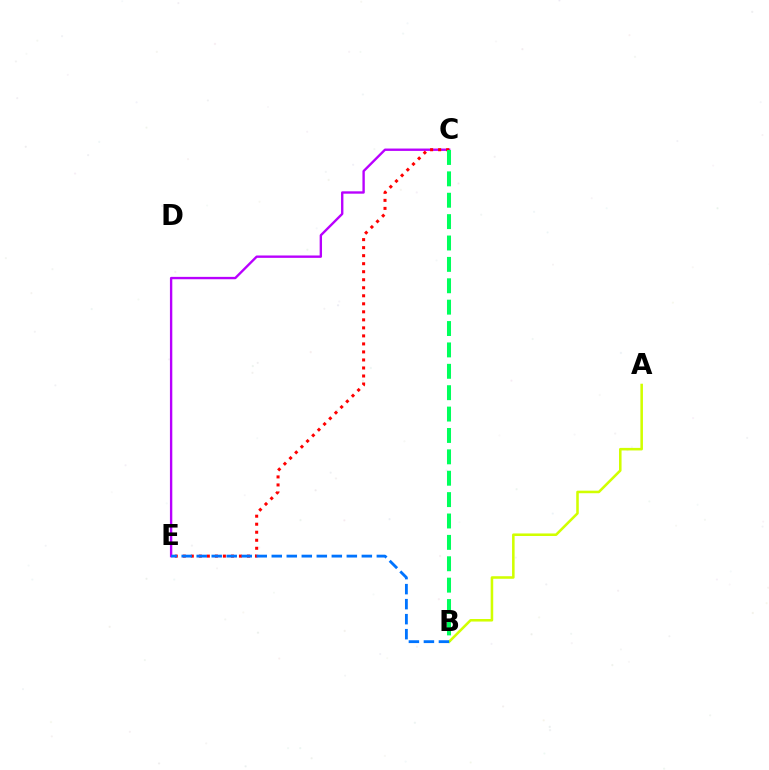{('C', 'E'): [{'color': '#b900ff', 'line_style': 'solid', 'thickness': 1.71}, {'color': '#ff0000', 'line_style': 'dotted', 'thickness': 2.18}], ('A', 'B'): [{'color': '#d1ff00', 'line_style': 'solid', 'thickness': 1.84}], ('B', 'C'): [{'color': '#00ff5c', 'line_style': 'dashed', 'thickness': 2.9}], ('B', 'E'): [{'color': '#0074ff', 'line_style': 'dashed', 'thickness': 2.04}]}